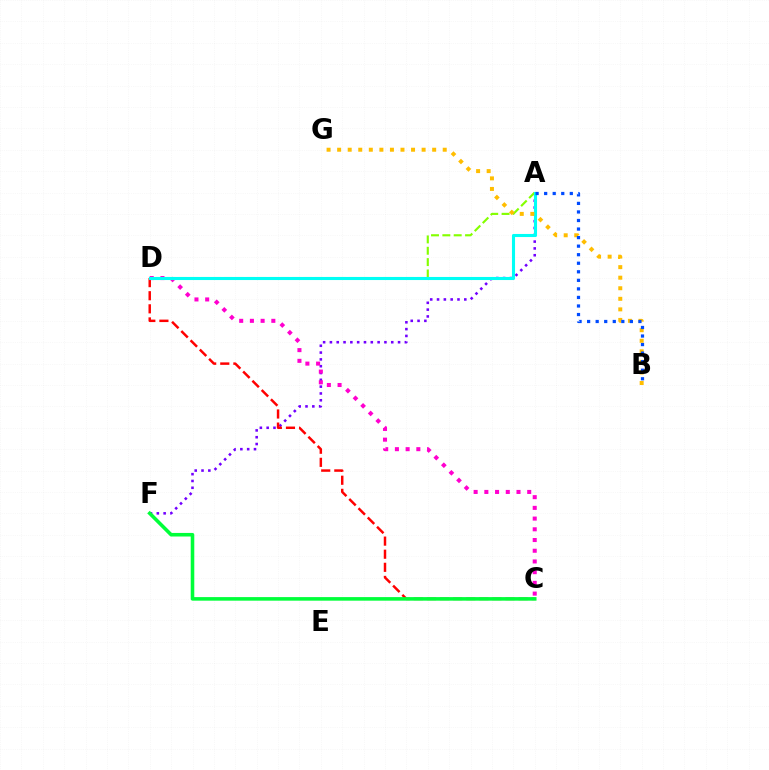{('A', 'F'): [{'color': '#7200ff', 'line_style': 'dotted', 'thickness': 1.85}], ('C', 'D'): [{'color': '#ff0000', 'line_style': 'dashed', 'thickness': 1.78}, {'color': '#ff00cf', 'line_style': 'dotted', 'thickness': 2.91}], ('A', 'D'): [{'color': '#84ff00', 'line_style': 'dashed', 'thickness': 1.54}, {'color': '#00fff6', 'line_style': 'solid', 'thickness': 2.22}], ('B', 'G'): [{'color': '#ffbd00', 'line_style': 'dotted', 'thickness': 2.87}], ('C', 'F'): [{'color': '#00ff39', 'line_style': 'solid', 'thickness': 2.57}], ('A', 'B'): [{'color': '#004bff', 'line_style': 'dotted', 'thickness': 2.32}]}